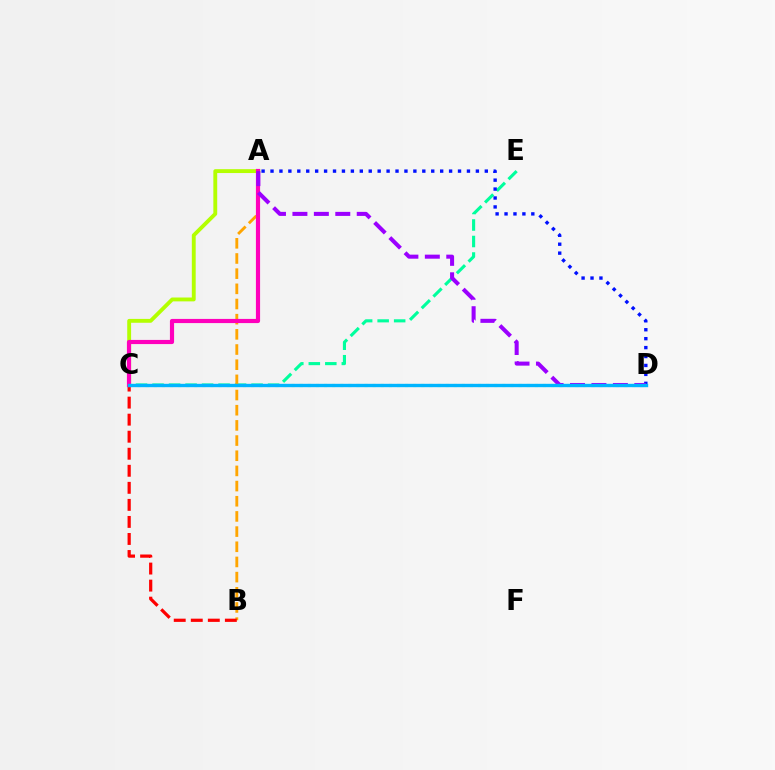{('A', 'C'): [{'color': '#b3ff00', 'line_style': 'solid', 'thickness': 2.78}, {'color': '#ff00bd', 'line_style': 'solid', 'thickness': 3.0}], ('C', 'D'): [{'color': '#08ff00', 'line_style': 'dotted', 'thickness': 2.2}, {'color': '#00b5ff', 'line_style': 'solid', 'thickness': 2.43}], ('C', 'E'): [{'color': '#00ff9d', 'line_style': 'dashed', 'thickness': 2.24}], ('A', 'D'): [{'color': '#0010ff', 'line_style': 'dotted', 'thickness': 2.43}, {'color': '#9b00ff', 'line_style': 'dashed', 'thickness': 2.91}], ('A', 'B'): [{'color': '#ffa500', 'line_style': 'dashed', 'thickness': 2.06}], ('B', 'C'): [{'color': '#ff0000', 'line_style': 'dashed', 'thickness': 2.32}]}